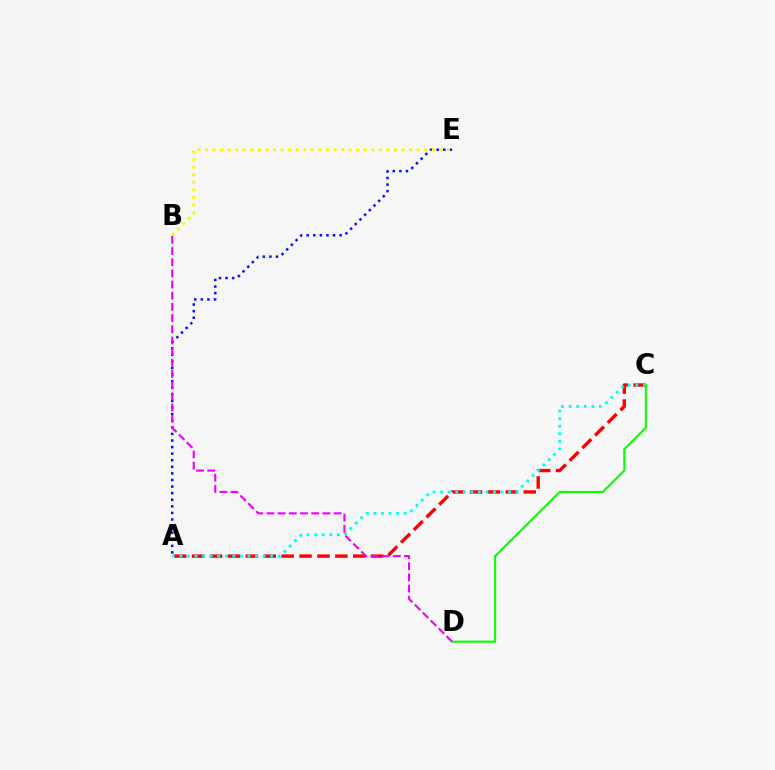{('A', 'E'): [{'color': '#0010ff', 'line_style': 'dotted', 'thickness': 1.79}], ('A', 'C'): [{'color': '#ff0000', 'line_style': 'dashed', 'thickness': 2.43}, {'color': '#00fff6', 'line_style': 'dotted', 'thickness': 2.05}], ('B', 'E'): [{'color': '#fcf500', 'line_style': 'dotted', 'thickness': 2.05}], ('C', 'D'): [{'color': '#08ff00', 'line_style': 'solid', 'thickness': 1.52}], ('B', 'D'): [{'color': '#ee00ff', 'line_style': 'dashed', 'thickness': 1.52}]}